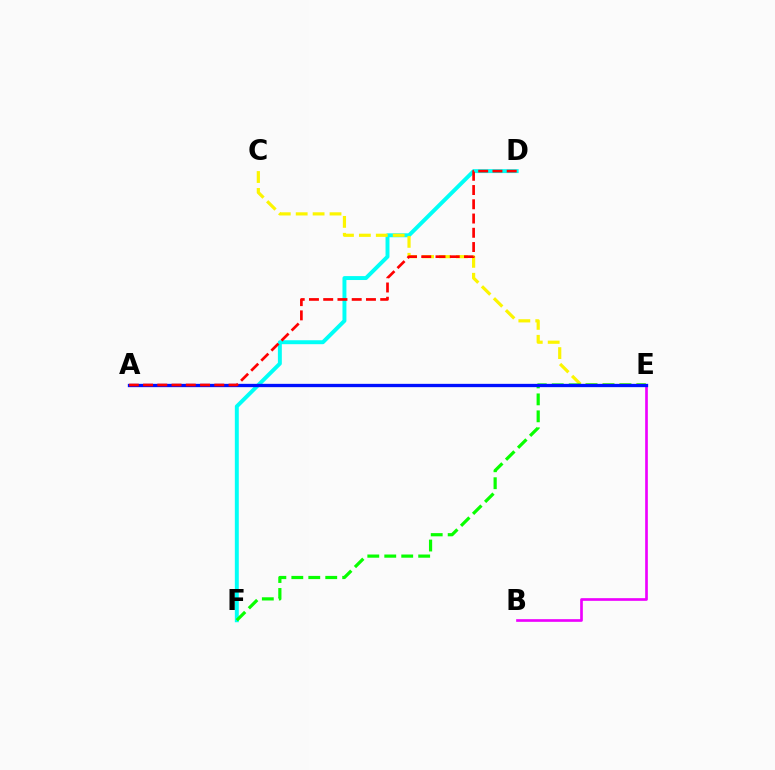{('D', 'F'): [{'color': '#00fff6', 'line_style': 'solid', 'thickness': 2.83}], ('C', 'E'): [{'color': '#fcf500', 'line_style': 'dashed', 'thickness': 2.3}], ('B', 'E'): [{'color': '#ee00ff', 'line_style': 'solid', 'thickness': 1.93}], ('E', 'F'): [{'color': '#08ff00', 'line_style': 'dashed', 'thickness': 2.3}], ('A', 'E'): [{'color': '#0010ff', 'line_style': 'solid', 'thickness': 2.38}], ('A', 'D'): [{'color': '#ff0000', 'line_style': 'dashed', 'thickness': 1.94}]}